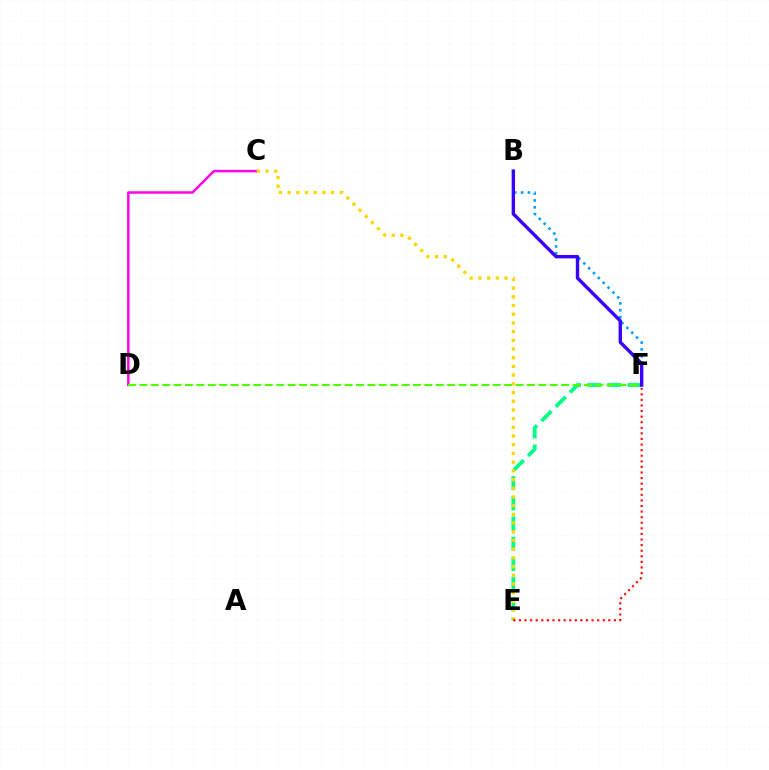{('C', 'D'): [{'color': '#ff00ed', 'line_style': 'solid', 'thickness': 1.8}], ('E', 'F'): [{'color': '#00ff86', 'line_style': 'dashed', 'thickness': 2.74}, {'color': '#ff0000', 'line_style': 'dotted', 'thickness': 1.52}], ('B', 'F'): [{'color': '#009eff', 'line_style': 'dotted', 'thickness': 1.86}, {'color': '#3700ff', 'line_style': 'solid', 'thickness': 2.44}], ('D', 'F'): [{'color': '#4fff00', 'line_style': 'dashed', 'thickness': 1.55}], ('C', 'E'): [{'color': '#ffd500', 'line_style': 'dotted', 'thickness': 2.36}]}